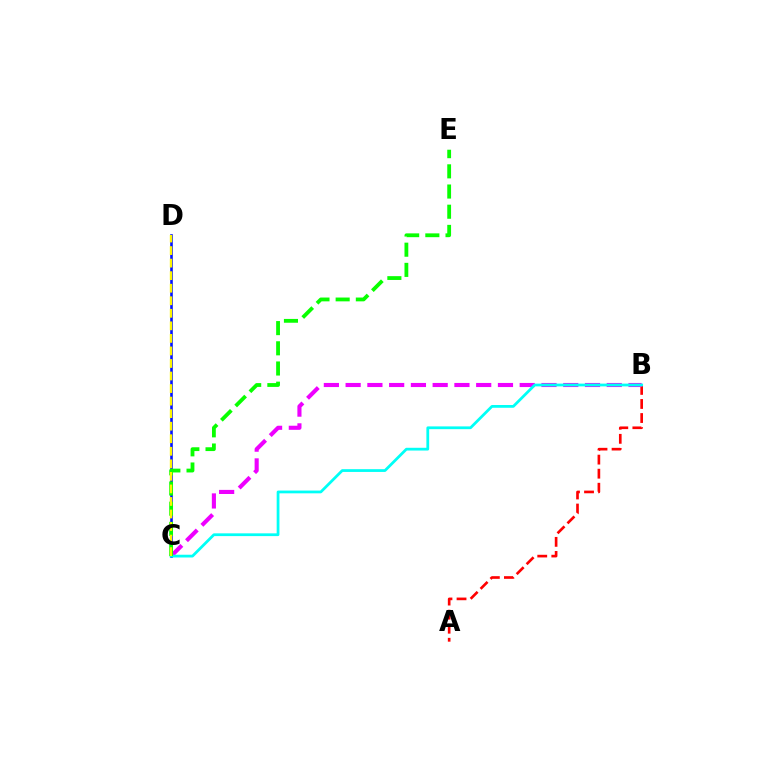{('A', 'B'): [{'color': '#ff0000', 'line_style': 'dashed', 'thickness': 1.91}], ('B', 'C'): [{'color': '#ee00ff', 'line_style': 'dashed', 'thickness': 2.96}, {'color': '#00fff6', 'line_style': 'solid', 'thickness': 1.99}], ('C', 'D'): [{'color': '#0010ff', 'line_style': 'solid', 'thickness': 1.87}, {'color': '#fcf500', 'line_style': 'dashed', 'thickness': 1.7}], ('C', 'E'): [{'color': '#08ff00', 'line_style': 'dashed', 'thickness': 2.74}]}